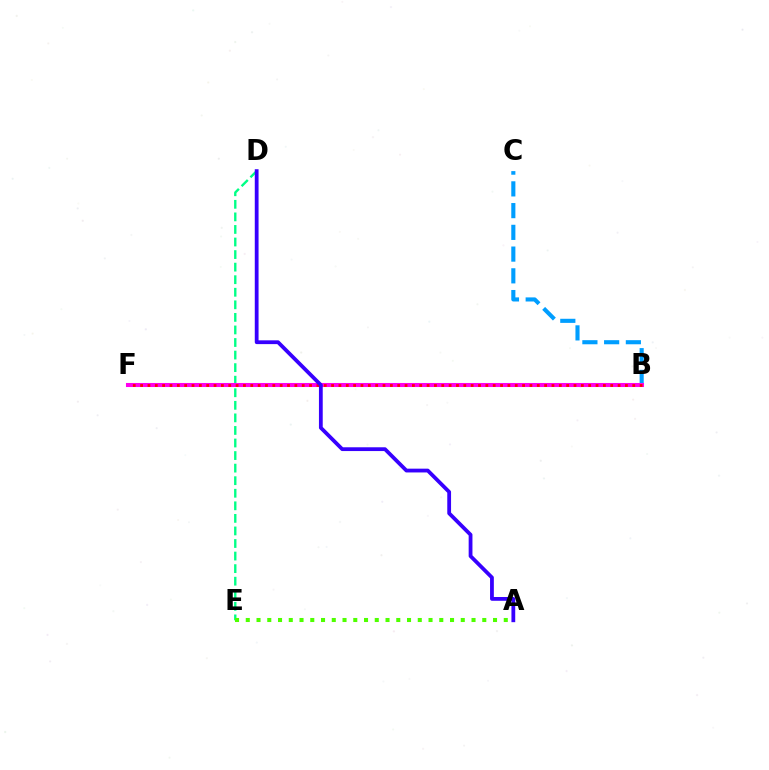{('B', 'F'): [{'color': '#ffd500', 'line_style': 'dotted', 'thickness': 1.8}, {'color': '#ff00ed', 'line_style': 'solid', 'thickness': 2.92}, {'color': '#ff0000', 'line_style': 'dotted', 'thickness': 2.0}], ('B', 'C'): [{'color': '#009eff', 'line_style': 'dashed', 'thickness': 2.95}], ('D', 'E'): [{'color': '#00ff86', 'line_style': 'dashed', 'thickness': 1.71}], ('A', 'D'): [{'color': '#3700ff', 'line_style': 'solid', 'thickness': 2.73}], ('A', 'E'): [{'color': '#4fff00', 'line_style': 'dotted', 'thickness': 2.92}]}